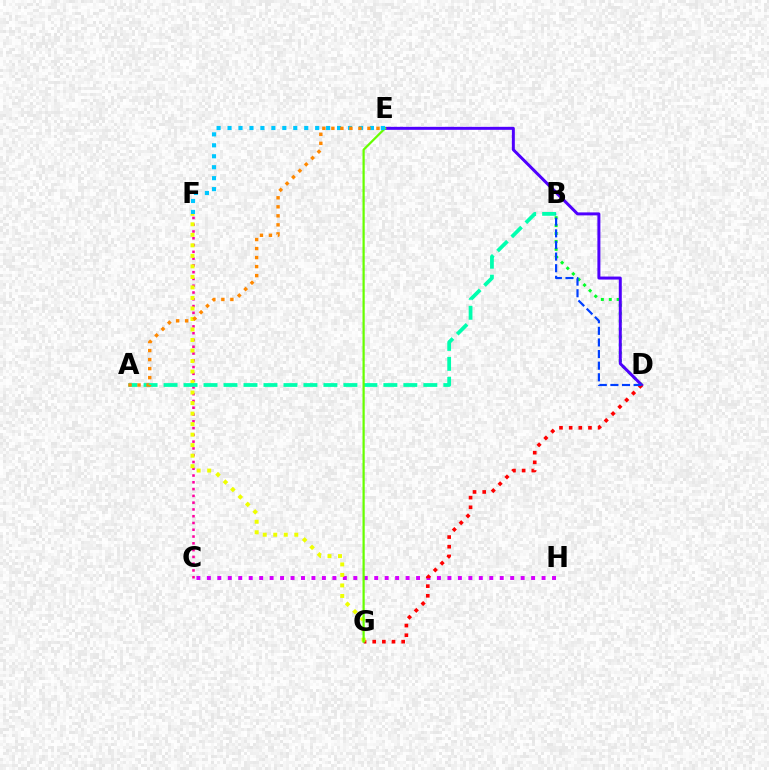{('C', 'H'): [{'color': '#d600ff', 'line_style': 'dotted', 'thickness': 2.84}], ('B', 'D'): [{'color': '#00ff27', 'line_style': 'dotted', 'thickness': 2.15}, {'color': '#003fff', 'line_style': 'dashed', 'thickness': 1.58}], ('D', 'E'): [{'color': '#4f00ff', 'line_style': 'solid', 'thickness': 2.15}], ('C', 'F'): [{'color': '#ff00a0', 'line_style': 'dotted', 'thickness': 1.84}], ('D', 'G'): [{'color': '#ff0000', 'line_style': 'dotted', 'thickness': 2.62}], ('F', 'G'): [{'color': '#eeff00', 'line_style': 'dotted', 'thickness': 2.86}], ('A', 'B'): [{'color': '#00ffaf', 'line_style': 'dashed', 'thickness': 2.71}], ('E', 'G'): [{'color': '#66ff00', 'line_style': 'solid', 'thickness': 1.6}], ('E', 'F'): [{'color': '#00c7ff', 'line_style': 'dotted', 'thickness': 2.98}], ('A', 'E'): [{'color': '#ff8800', 'line_style': 'dotted', 'thickness': 2.45}]}